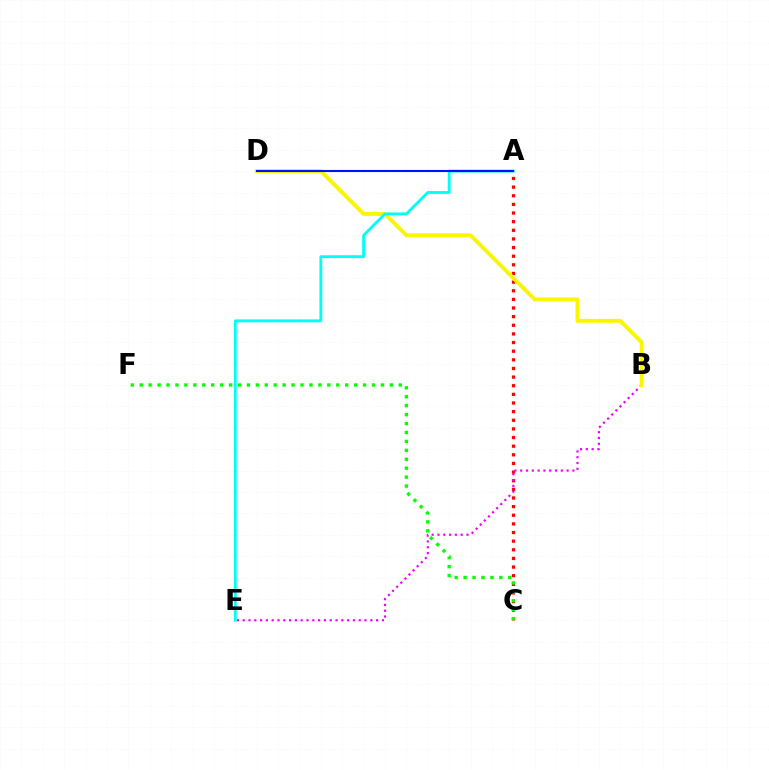{('A', 'C'): [{'color': '#ff0000', 'line_style': 'dotted', 'thickness': 2.35}], ('B', 'E'): [{'color': '#ee00ff', 'line_style': 'dotted', 'thickness': 1.58}], ('B', 'D'): [{'color': '#fcf500', 'line_style': 'solid', 'thickness': 2.81}], ('A', 'E'): [{'color': '#00fff6', 'line_style': 'solid', 'thickness': 2.05}], ('C', 'F'): [{'color': '#08ff00', 'line_style': 'dotted', 'thickness': 2.43}], ('A', 'D'): [{'color': '#0010ff', 'line_style': 'solid', 'thickness': 1.5}]}